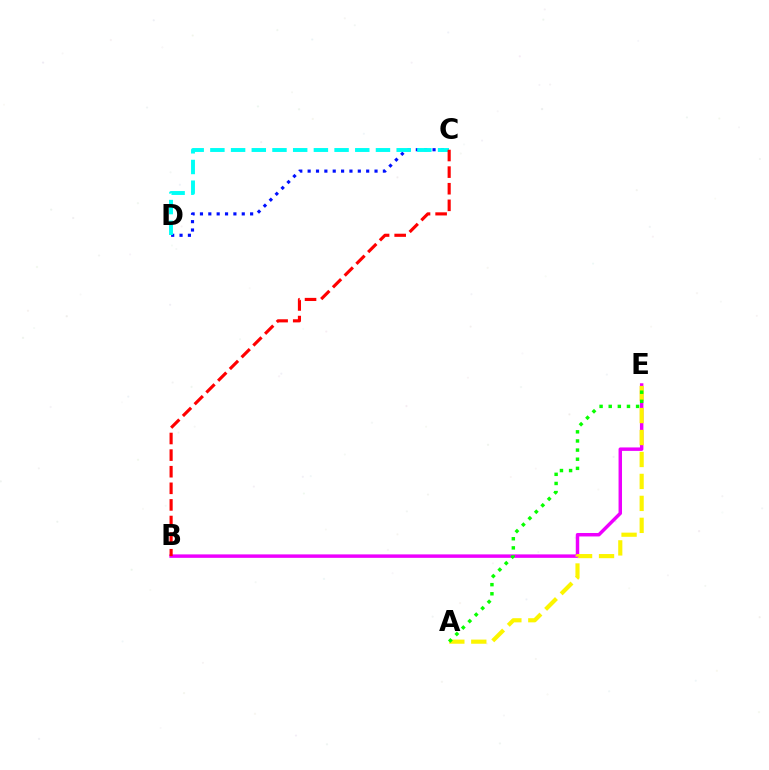{('C', 'D'): [{'color': '#0010ff', 'line_style': 'dotted', 'thickness': 2.27}, {'color': '#00fff6', 'line_style': 'dashed', 'thickness': 2.81}], ('B', 'E'): [{'color': '#ee00ff', 'line_style': 'solid', 'thickness': 2.49}], ('B', 'C'): [{'color': '#ff0000', 'line_style': 'dashed', 'thickness': 2.26}], ('A', 'E'): [{'color': '#fcf500', 'line_style': 'dashed', 'thickness': 2.98}, {'color': '#08ff00', 'line_style': 'dotted', 'thickness': 2.48}]}